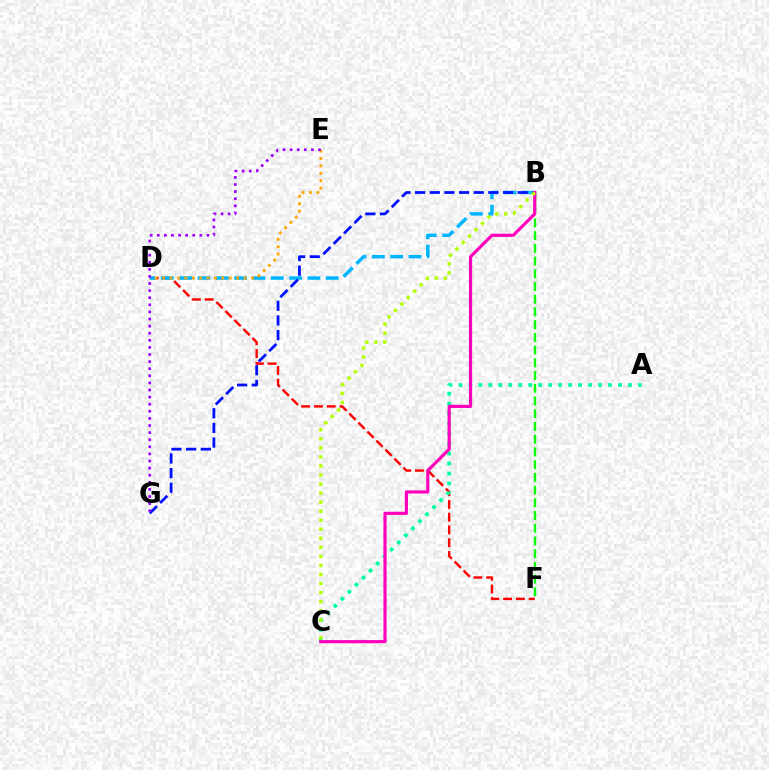{('D', 'F'): [{'color': '#ff0000', 'line_style': 'dashed', 'thickness': 1.73}], ('B', 'D'): [{'color': '#00b5ff', 'line_style': 'dashed', 'thickness': 2.49}], ('A', 'C'): [{'color': '#00ff9d', 'line_style': 'dotted', 'thickness': 2.71}], ('B', 'G'): [{'color': '#0010ff', 'line_style': 'dashed', 'thickness': 1.99}], ('B', 'F'): [{'color': '#08ff00', 'line_style': 'dashed', 'thickness': 1.73}], ('D', 'E'): [{'color': '#ffa500', 'line_style': 'dotted', 'thickness': 2.01}], ('E', 'G'): [{'color': '#9b00ff', 'line_style': 'dotted', 'thickness': 1.93}], ('B', 'C'): [{'color': '#ff00bd', 'line_style': 'solid', 'thickness': 2.27}, {'color': '#b3ff00', 'line_style': 'dotted', 'thickness': 2.46}]}